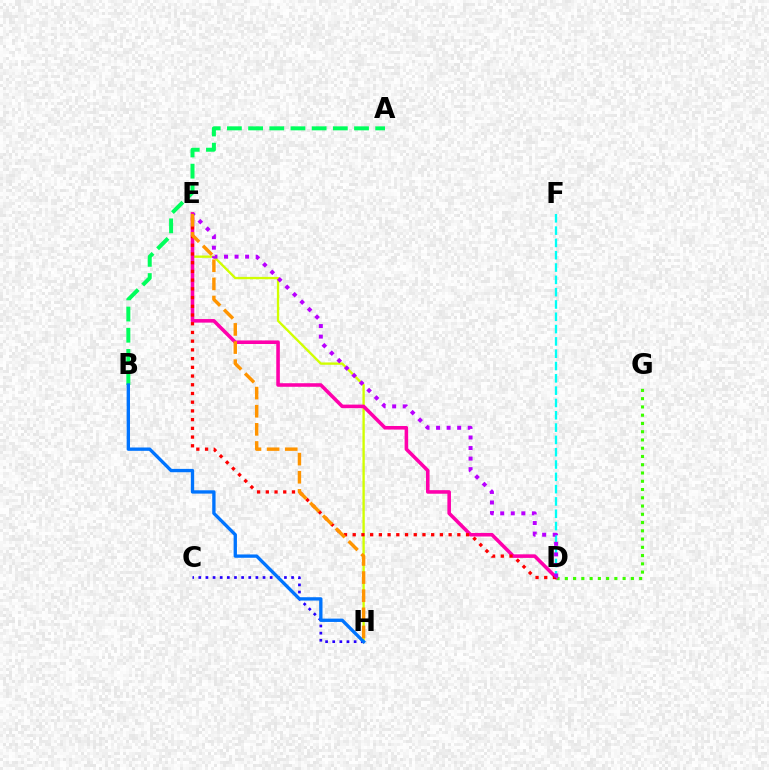{('C', 'H'): [{'color': '#2500ff', 'line_style': 'dotted', 'thickness': 1.94}], ('D', 'G'): [{'color': '#3dff00', 'line_style': 'dotted', 'thickness': 2.24}], ('E', 'H'): [{'color': '#d1ff00', 'line_style': 'solid', 'thickness': 1.68}, {'color': '#ff9400', 'line_style': 'dashed', 'thickness': 2.46}], ('D', 'E'): [{'color': '#ff00ac', 'line_style': 'solid', 'thickness': 2.57}, {'color': '#ff0000', 'line_style': 'dotted', 'thickness': 2.37}, {'color': '#b900ff', 'line_style': 'dotted', 'thickness': 2.87}], ('D', 'F'): [{'color': '#00fff6', 'line_style': 'dashed', 'thickness': 1.67}], ('A', 'B'): [{'color': '#00ff5c', 'line_style': 'dashed', 'thickness': 2.88}], ('B', 'H'): [{'color': '#0074ff', 'line_style': 'solid', 'thickness': 2.4}]}